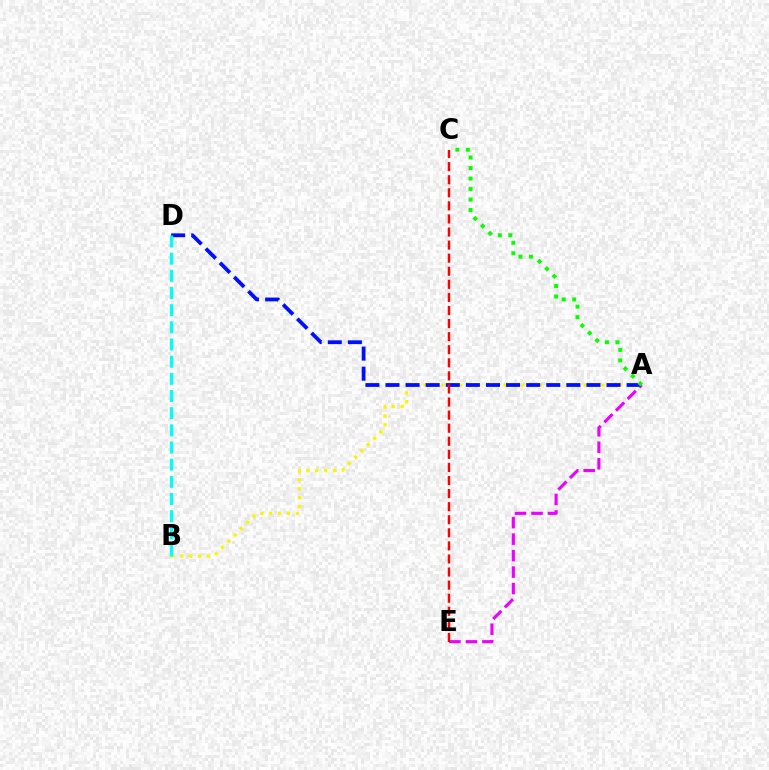{('A', 'E'): [{'color': '#ee00ff', 'line_style': 'dashed', 'thickness': 2.24}], ('A', 'B'): [{'color': '#fcf500', 'line_style': 'dotted', 'thickness': 2.42}], ('A', 'D'): [{'color': '#0010ff', 'line_style': 'dashed', 'thickness': 2.73}], ('C', 'E'): [{'color': '#ff0000', 'line_style': 'dashed', 'thickness': 1.78}], ('A', 'C'): [{'color': '#08ff00', 'line_style': 'dotted', 'thickness': 2.85}], ('B', 'D'): [{'color': '#00fff6', 'line_style': 'dashed', 'thickness': 2.33}]}